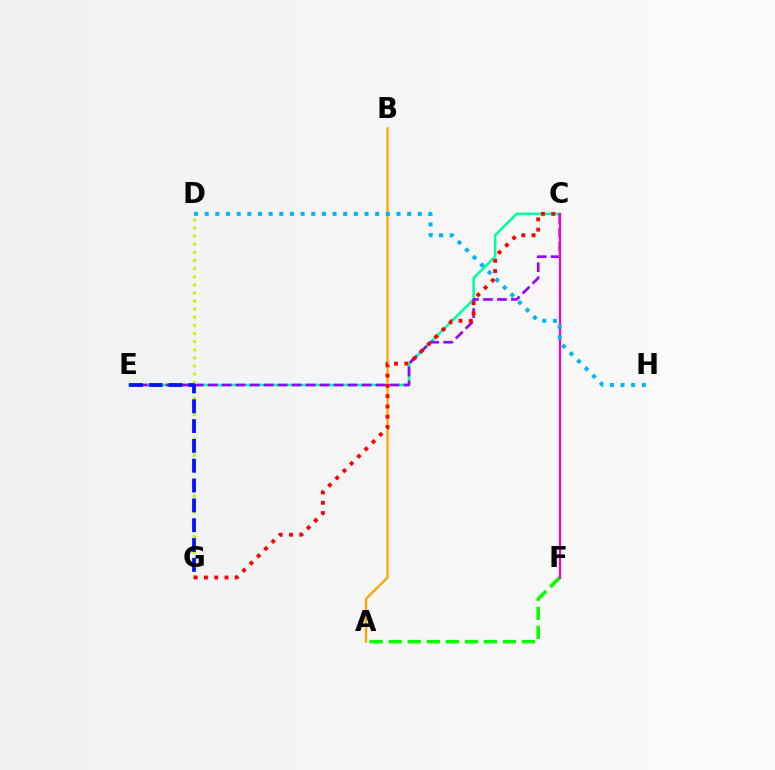{('C', 'E'): [{'color': '#00ff9d', 'line_style': 'solid', 'thickness': 1.85}, {'color': '#9b00ff', 'line_style': 'dashed', 'thickness': 1.9}], ('A', 'B'): [{'color': '#ffa500', 'line_style': 'solid', 'thickness': 1.66}], ('D', 'G'): [{'color': '#b3ff00', 'line_style': 'dotted', 'thickness': 2.2}], ('C', 'G'): [{'color': '#ff0000', 'line_style': 'dotted', 'thickness': 2.79}], ('A', 'F'): [{'color': '#08ff00', 'line_style': 'dashed', 'thickness': 2.59}], ('C', 'F'): [{'color': '#ff00bd', 'line_style': 'solid', 'thickness': 1.58}], ('D', 'H'): [{'color': '#00b5ff', 'line_style': 'dotted', 'thickness': 2.9}], ('E', 'G'): [{'color': '#0010ff', 'line_style': 'dashed', 'thickness': 2.69}]}